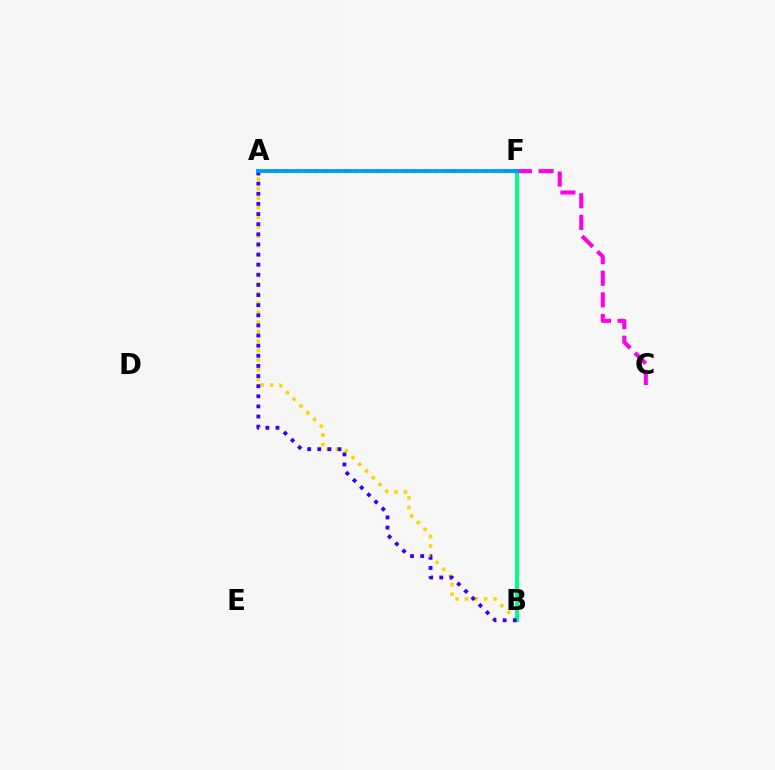{('A', 'B'): [{'color': '#ffd500', 'line_style': 'dotted', 'thickness': 2.59}, {'color': '#3700ff', 'line_style': 'dotted', 'thickness': 2.75}], ('B', 'F'): [{'color': '#00ff86', 'line_style': 'solid', 'thickness': 2.87}], ('A', 'F'): [{'color': '#4fff00', 'line_style': 'solid', 'thickness': 2.64}, {'color': '#ff0000', 'line_style': 'dotted', 'thickness': 2.7}, {'color': '#009eff', 'line_style': 'solid', 'thickness': 2.73}], ('C', 'F'): [{'color': '#ff00ed', 'line_style': 'dashed', 'thickness': 2.94}]}